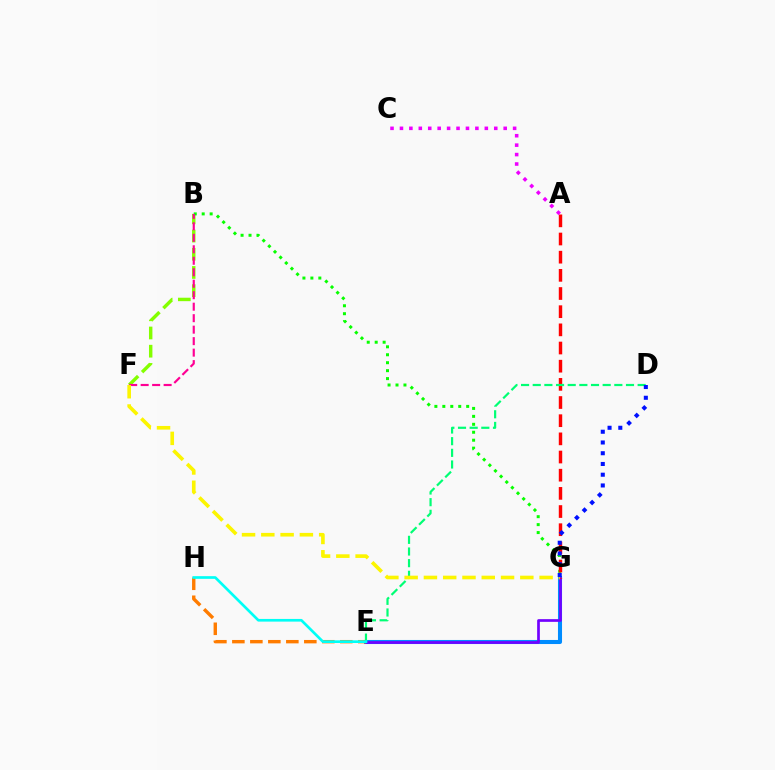{('E', 'G'): [{'color': '#008cff', 'line_style': 'solid', 'thickness': 2.93}, {'color': '#7200ff', 'line_style': 'solid', 'thickness': 1.94}], ('B', 'F'): [{'color': '#84ff00', 'line_style': 'dashed', 'thickness': 2.47}, {'color': '#ff0094', 'line_style': 'dashed', 'thickness': 1.56}], ('B', 'G'): [{'color': '#08ff00', 'line_style': 'dotted', 'thickness': 2.16}], ('A', 'G'): [{'color': '#ff0000', 'line_style': 'dashed', 'thickness': 2.47}], ('E', 'H'): [{'color': '#ff7c00', 'line_style': 'dashed', 'thickness': 2.44}, {'color': '#00fff6', 'line_style': 'solid', 'thickness': 1.93}], ('D', 'E'): [{'color': '#00ff74', 'line_style': 'dashed', 'thickness': 1.58}], ('F', 'G'): [{'color': '#fcf500', 'line_style': 'dashed', 'thickness': 2.62}], ('A', 'C'): [{'color': '#ee00ff', 'line_style': 'dotted', 'thickness': 2.56}], ('D', 'G'): [{'color': '#0010ff', 'line_style': 'dotted', 'thickness': 2.92}]}